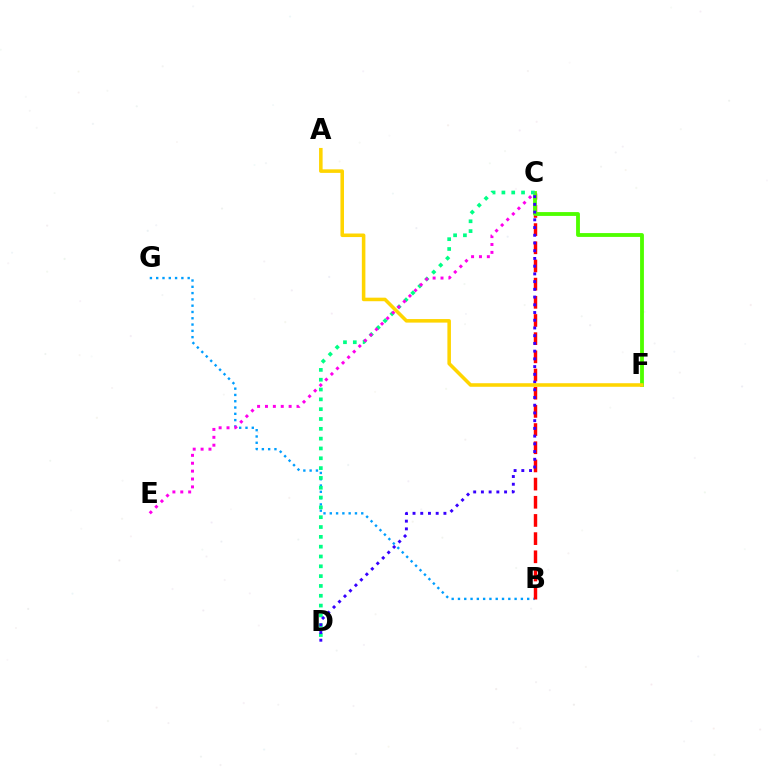{('B', 'G'): [{'color': '#009eff', 'line_style': 'dotted', 'thickness': 1.71}], ('B', 'C'): [{'color': '#ff0000', 'line_style': 'dashed', 'thickness': 2.47}], ('C', 'F'): [{'color': '#4fff00', 'line_style': 'solid', 'thickness': 2.76}], ('C', 'D'): [{'color': '#00ff86', 'line_style': 'dotted', 'thickness': 2.67}, {'color': '#3700ff', 'line_style': 'dotted', 'thickness': 2.1}], ('C', 'E'): [{'color': '#ff00ed', 'line_style': 'dotted', 'thickness': 2.14}], ('A', 'F'): [{'color': '#ffd500', 'line_style': 'solid', 'thickness': 2.56}]}